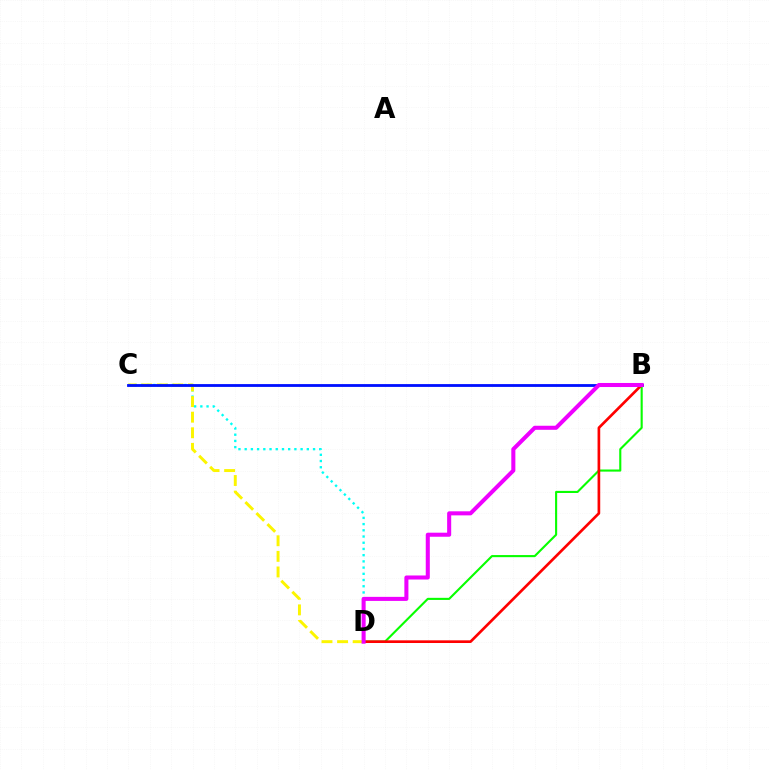{('C', 'D'): [{'color': '#00fff6', 'line_style': 'dotted', 'thickness': 1.69}, {'color': '#fcf500', 'line_style': 'dashed', 'thickness': 2.12}], ('B', 'D'): [{'color': '#08ff00', 'line_style': 'solid', 'thickness': 1.52}, {'color': '#ff0000', 'line_style': 'solid', 'thickness': 1.93}, {'color': '#ee00ff', 'line_style': 'solid', 'thickness': 2.92}], ('B', 'C'): [{'color': '#0010ff', 'line_style': 'solid', 'thickness': 2.03}]}